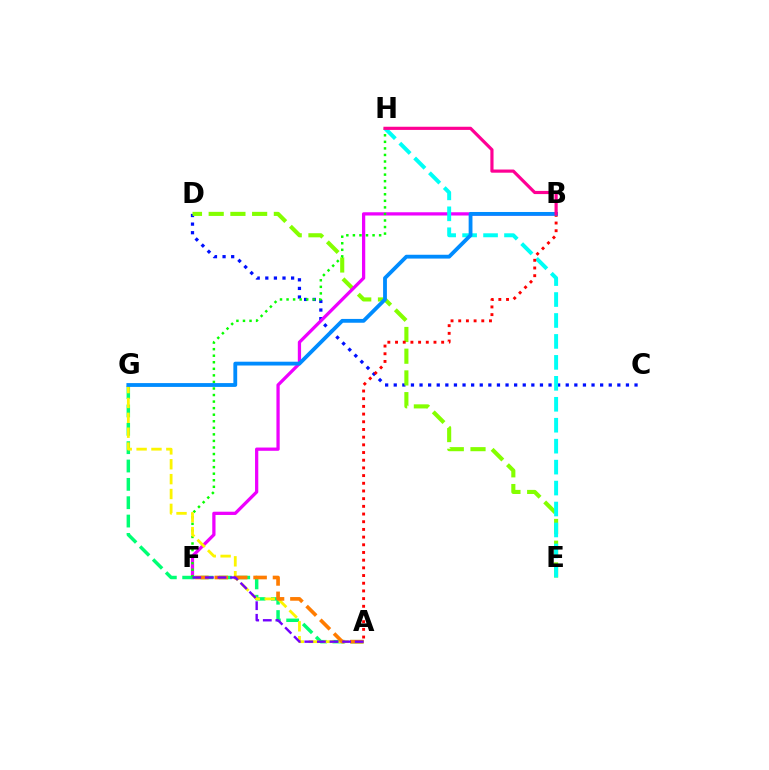{('C', 'D'): [{'color': '#0010ff', 'line_style': 'dotted', 'thickness': 2.34}], ('D', 'E'): [{'color': '#84ff00', 'line_style': 'dashed', 'thickness': 2.95}], ('B', 'F'): [{'color': '#ee00ff', 'line_style': 'solid', 'thickness': 2.34}], ('A', 'G'): [{'color': '#00ff74', 'line_style': 'dashed', 'thickness': 2.49}, {'color': '#fcf500', 'line_style': 'dashed', 'thickness': 2.02}], ('F', 'H'): [{'color': '#08ff00', 'line_style': 'dotted', 'thickness': 1.78}], ('A', 'F'): [{'color': '#ff7c00', 'line_style': 'dashed', 'thickness': 2.64}, {'color': '#7200ff', 'line_style': 'dashed', 'thickness': 1.71}], ('E', 'H'): [{'color': '#00fff6', 'line_style': 'dashed', 'thickness': 2.85}], ('A', 'B'): [{'color': '#ff0000', 'line_style': 'dotted', 'thickness': 2.09}], ('B', 'G'): [{'color': '#008cff', 'line_style': 'solid', 'thickness': 2.75}], ('B', 'H'): [{'color': '#ff0094', 'line_style': 'solid', 'thickness': 2.28}]}